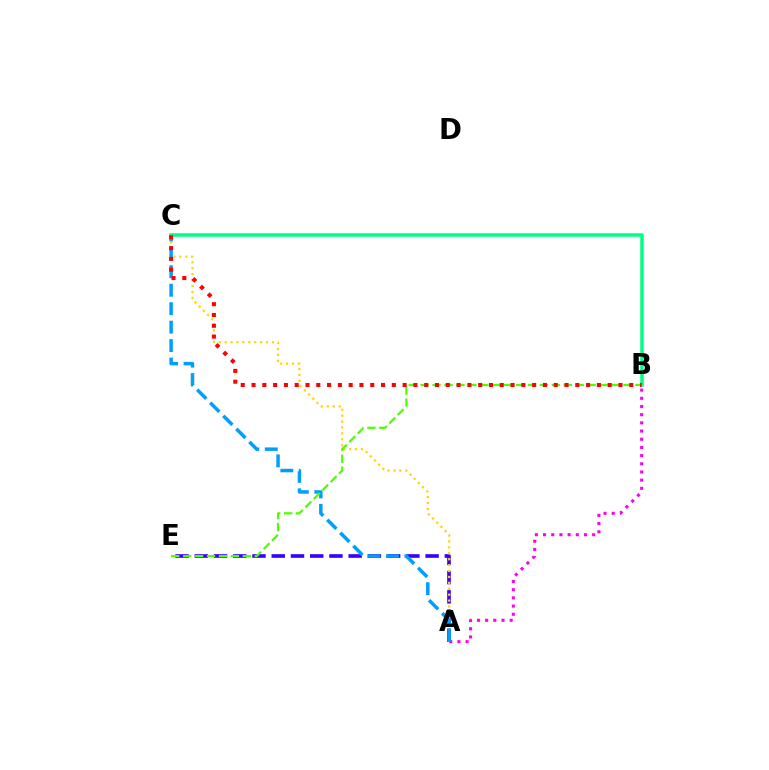{('A', 'B'): [{'color': '#ff00ed', 'line_style': 'dotted', 'thickness': 2.22}], ('A', 'E'): [{'color': '#3700ff', 'line_style': 'dashed', 'thickness': 2.61}], ('A', 'C'): [{'color': '#ffd500', 'line_style': 'dotted', 'thickness': 1.61}, {'color': '#009eff', 'line_style': 'dashed', 'thickness': 2.51}], ('B', 'C'): [{'color': '#00ff86', 'line_style': 'solid', 'thickness': 2.54}, {'color': '#ff0000', 'line_style': 'dotted', 'thickness': 2.93}], ('B', 'E'): [{'color': '#4fff00', 'line_style': 'dashed', 'thickness': 1.62}]}